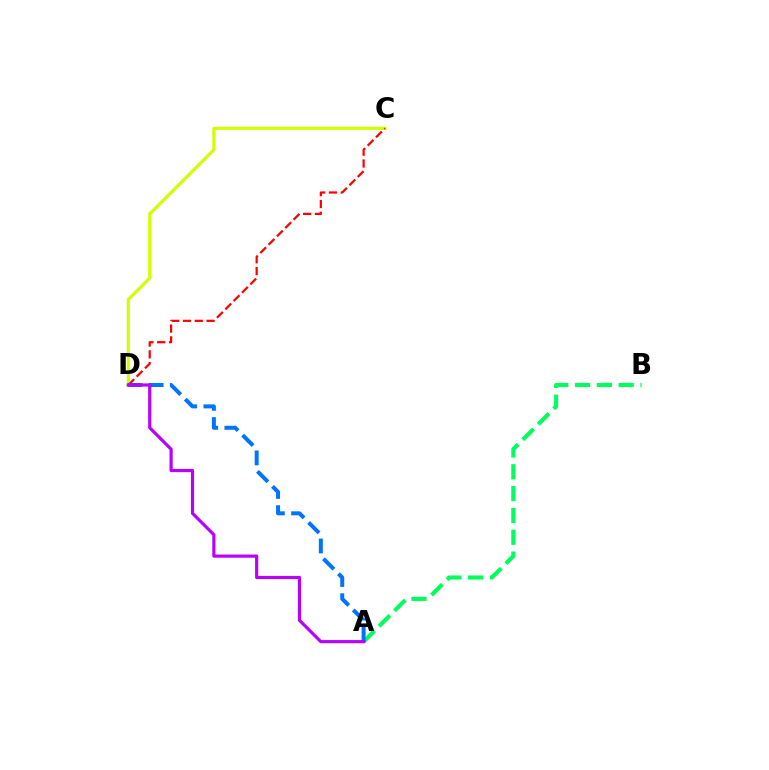{('C', 'D'): [{'color': '#d1ff00', 'line_style': 'solid', 'thickness': 2.27}, {'color': '#ff0000', 'line_style': 'dashed', 'thickness': 1.6}], ('A', 'B'): [{'color': '#00ff5c', 'line_style': 'dashed', 'thickness': 2.96}], ('A', 'D'): [{'color': '#0074ff', 'line_style': 'dashed', 'thickness': 2.88}, {'color': '#b900ff', 'line_style': 'solid', 'thickness': 2.29}]}